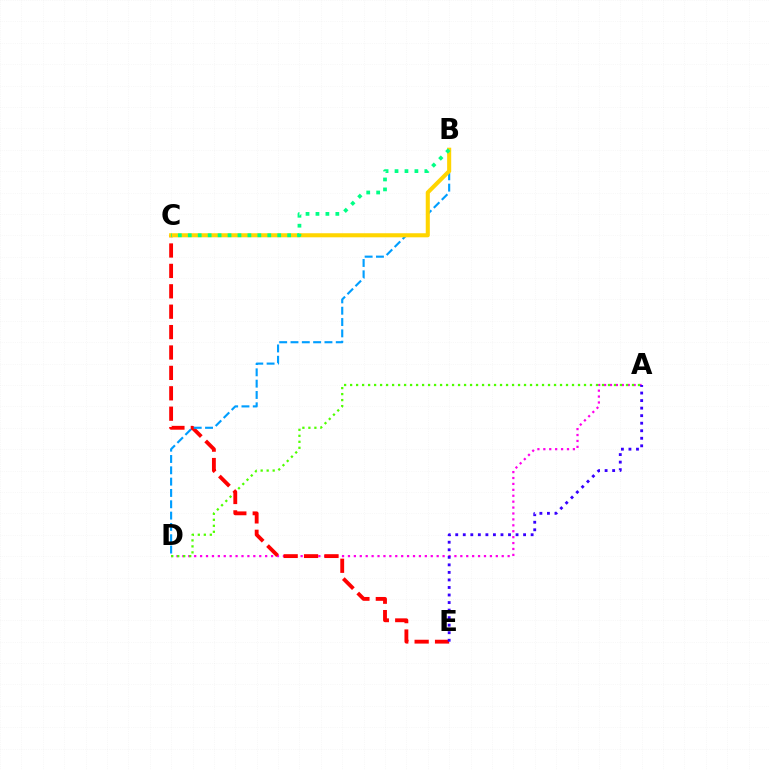{('A', 'D'): [{'color': '#ff00ed', 'line_style': 'dotted', 'thickness': 1.61}, {'color': '#4fff00', 'line_style': 'dotted', 'thickness': 1.63}], ('C', 'E'): [{'color': '#ff0000', 'line_style': 'dashed', 'thickness': 2.77}], ('A', 'E'): [{'color': '#3700ff', 'line_style': 'dotted', 'thickness': 2.05}], ('B', 'D'): [{'color': '#009eff', 'line_style': 'dashed', 'thickness': 1.54}], ('B', 'C'): [{'color': '#ffd500', 'line_style': 'solid', 'thickness': 2.93}, {'color': '#00ff86', 'line_style': 'dotted', 'thickness': 2.7}]}